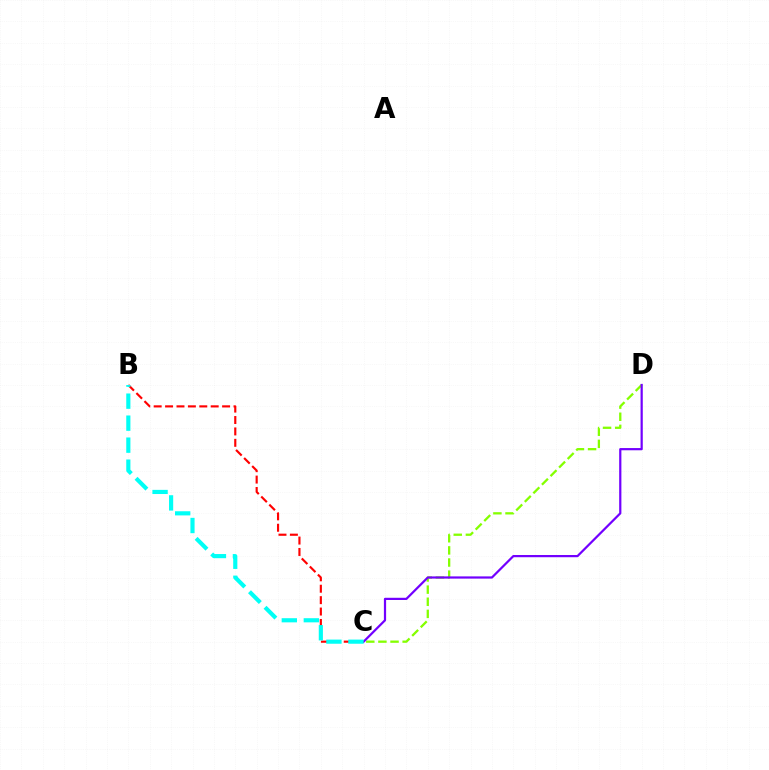{('C', 'D'): [{'color': '#84ff00', 'line_style': 'dashed', 'thickness': 1.65}, {'color': '#7200ff', 'line_style': 'solid', 'thickness': 1.6}], ('B', 'C'): [{'color': '#ff0000', 'line_style': 'dashed', 'thickness': 1.55}, {'color': '#00fff6', 'line_style': 'dashed', 'thickness': 2.99}]}